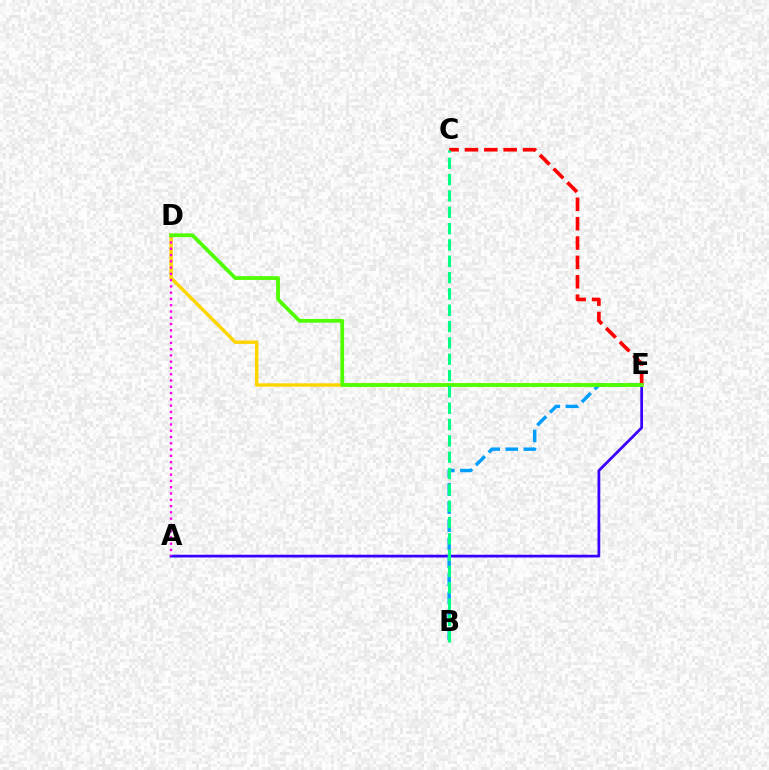{('D', 'E'): [{'color': '#ffd500', 'line_style': 'solid', 'thickness': 2.47}, {'color': '#4fff00', 'line_style': 'solid', 'thickness': 2.69}], ('A', 'E'): [{'color': '#3700ff', 'line_style': 'solid', 'thickness': 1.98}], ('B', 'E'): [{'color': '#009eff', 'line_style': 'dashed', 'thickness': 2.46}], ('C', 'E'): [{'color': '#ff0000', 'line_style': 'dashed', 'thickness': 2.63}], ('A', 'D'): [{'color': '#ff00ed', 'line_style': 'dotted', 'thickness': 1.71}], ('B', 'C'): [{'color': '#00ff86', 'line_style': 'dashed', 'thickness': 2.22}]}